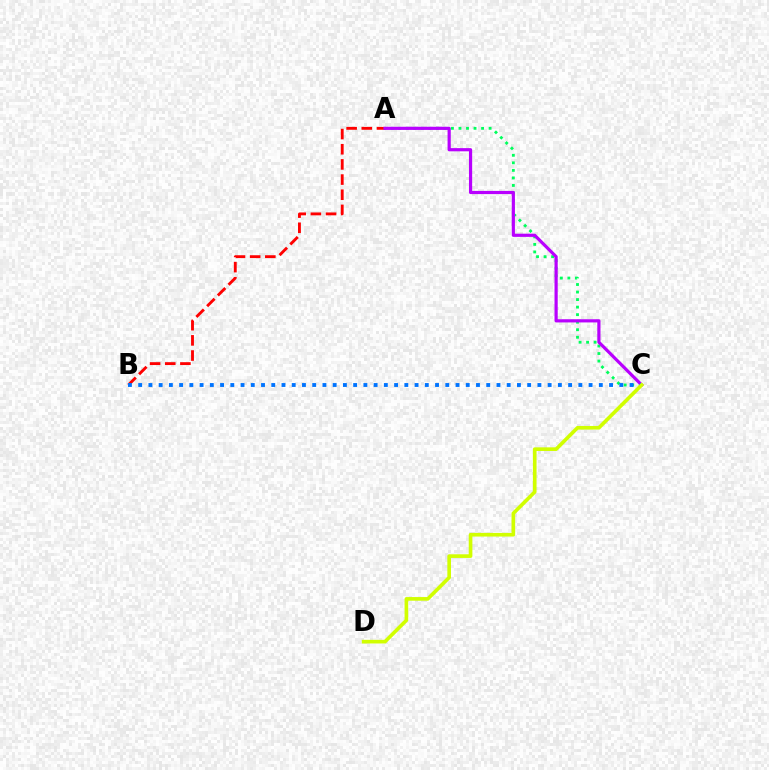{('A', 'C'): [{'color': '#00ff5c', 'line_style': 'dotted', 'thickness': 2.05}, {'color': '#b900ff', 'line_style': 'solid', 'thickness': 2.3}], ('A', 'B'): [{'color': '#ff0000', 'line_style': 'dashed', 'thickness': 2.06}], ('B', 'C'): [{'color': '#0074ff', 'line_style': 'dotted', 'thickness': 2.78}], ('C', 'D'): [{'color': '#d1ff00', 'line_style': 'solid', 'thickness': 2.62}]}